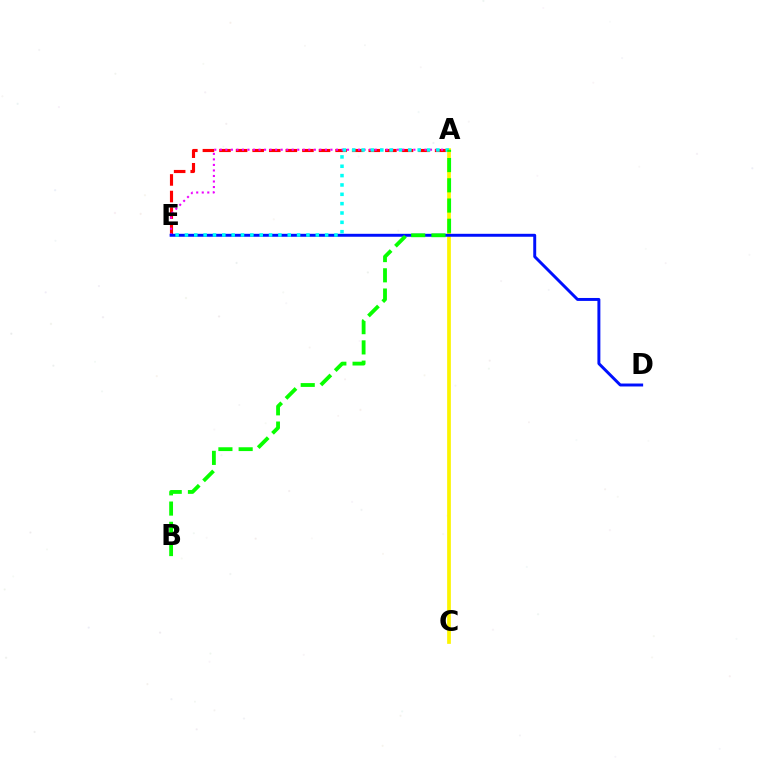{('A', 'C'): [{'color': '#fcf500', 'line_style': 'solid', 'thickness': 2.68}], ('A', 'E'): [{'color': '#ff0000', 'line_style': 'dashed', 'thickness': 2.25}, {'color': '#ee00ff', 'line_style': 'dotted', 'thickness': 1.5}, {'color': '#00fff6', 'line_style': 'dotted', 'thickness': 2.54}], ('D', 'E'): [{'color': '#0010ff', 'line_style': 'solid', 'thickness': 2.12}], ('A', 'B'): [{'color': '#08ff00', 'line_style': 'dashed', 'thickness': 2.75}]}